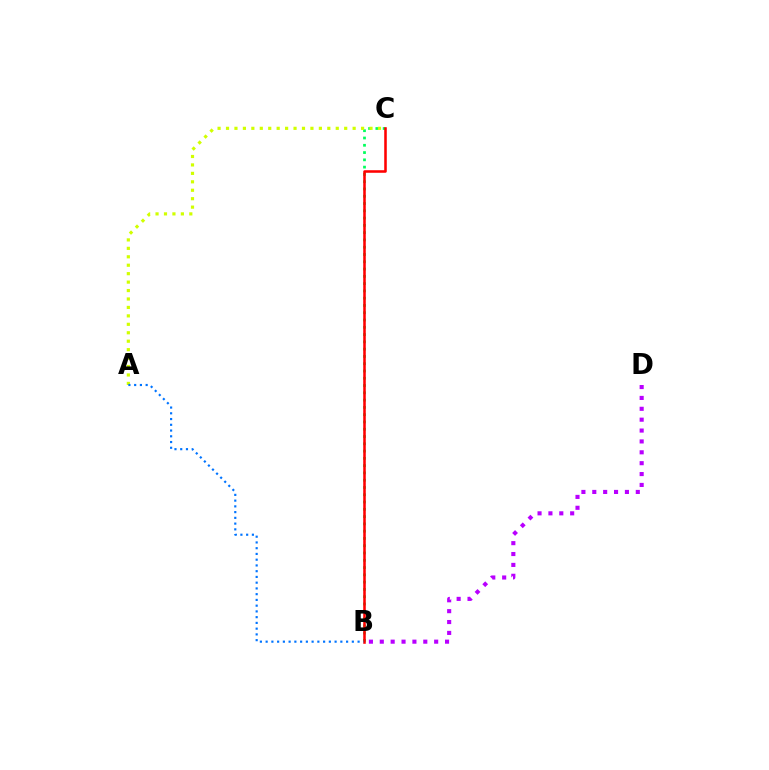{('B', 'C'): [{'color': '#00ff5c', 'line_style': 'dotted', 'thickness': 1.98}, {'color': '#ff0000', 'line_style': 'solid', 'thickness': 1.84}], ('A', 'C'): [{'color': '#d1ff00', 'line_style': 'dotted', 'thickness': 2.29}], ('B', 'D'): [{'color': '#b900ff', 'line_style': 'dotted', 'thickness': 2.96}], ('A', 'B'): [{'color': '#0074ff', 'line_style': 'dotted', 'thickness': 1.56}]}